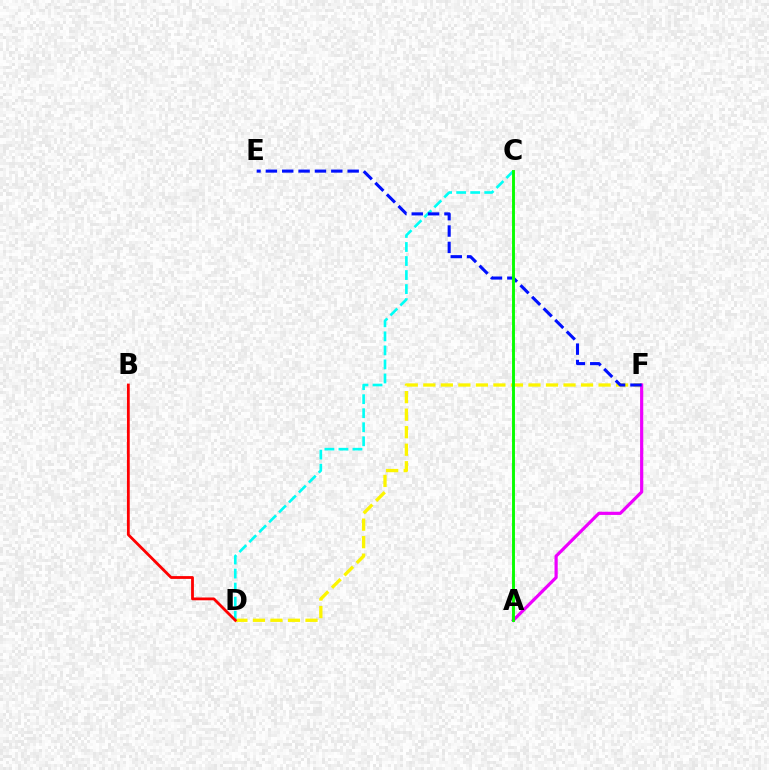{('D', 'F'): [{'color': '#fcf500', 'line_style': 'dashed', 'thickness': 2.38}], ('C', 'D'): [{'color': '#00fff6', 'line_style': 'dashed', 'thickness': 1.91}], ('A', 'F'): [{'color': '#ee00ff', 'line_style': 'solid', 'thickness': 2.3}], ('E', 'F'): [{'color': '#0010ff', 'line_style': 'dashed', 'thickness': 2.22}], ('B', 'D'): [{'color': '#ff0000', 'line_style': 'solid', 'thickness': 2.02}], ('A', 'C'): [{'color': '#08ff00', 'line_style': 'solid', 'thickness': 2.09}]}